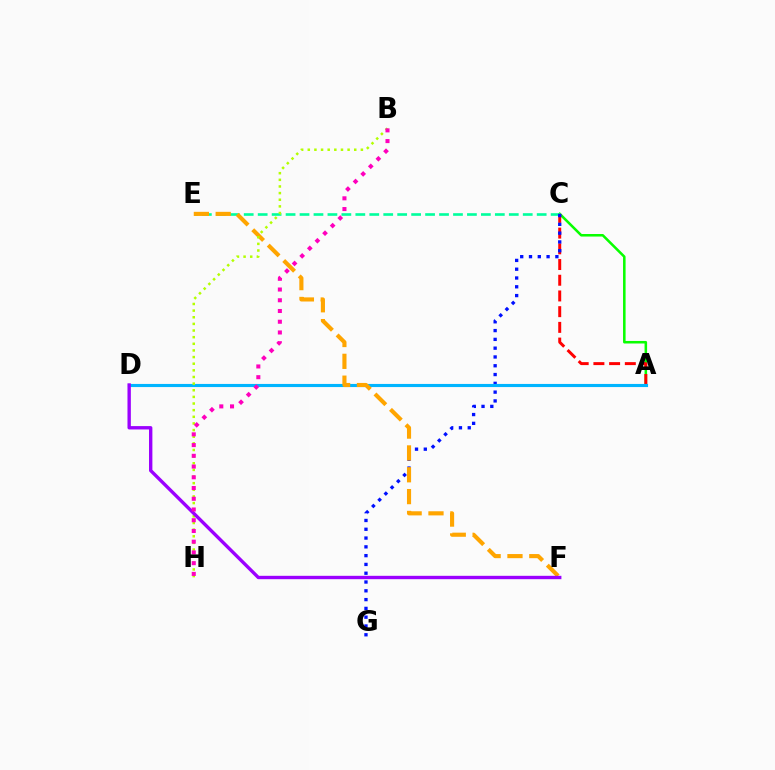{('A', 'C'): [{'color': '#08ff00', 'line_style': 'solid', 'thickness': 1.83}, {'color': '#ff0000', 'line_style': 'dashed', 'thickness': 2.13}], ('C', 'E'): [{'color': '#00ff9d', 'line_style': 'dashed', 'thickness': 1.9}], ('C', 'G'): [{'color': '#0010ff', 'line_style': 'dotted', 'thickness': 2.39}], ('A', 'D'): [{'color': '#00b5ff', 'line_style': 'solid', 'thickness': 2.25}], ('E', 'F'): [{'color': '#ffa500', 'line_style': 'dashed', 'thickness': 2.97}], ('B', 'H'): [{'color': '#b3ff00', 'line_style': 'dotted', 'thickness': 1.8}, {'color': '#ff00bd', 'line_style': 'dotted', 'thickness': 2.92}], ('D', 'F'): [{'color': '#9b00ff', 'line_style': 'solid', 'thickness': 2.43}]}